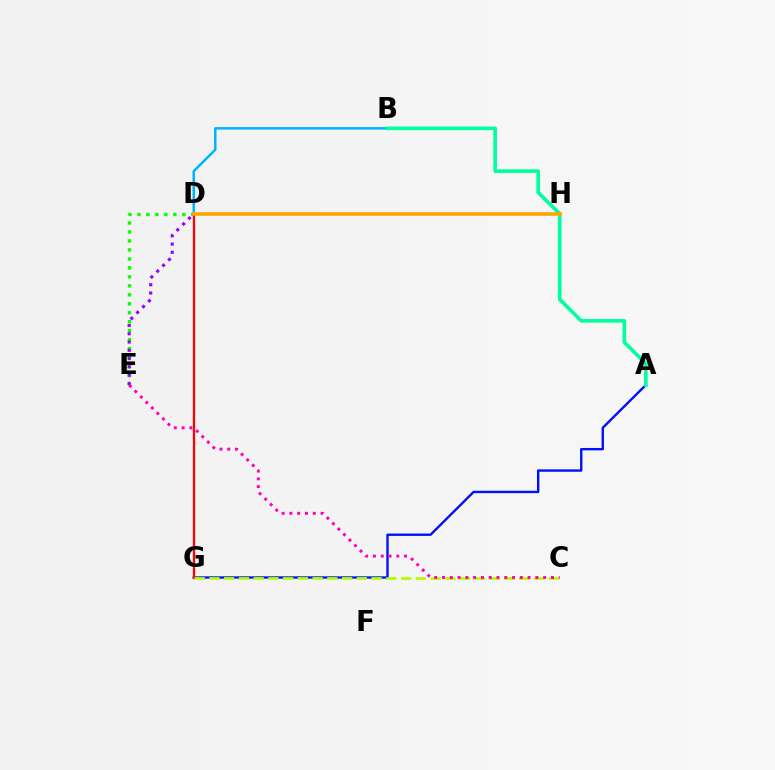{('B', 'D'): [{'color': '#00b5ff', 'line_style': 'solid', 'thickness': 1.81}], ('D', 'E'): [{'color': '#08ff00', 'line_style': 'dotted', 'thickness': 2.44}, {'color': '#9b00ff', 'line_style': 'dotted', 'thickness': 2.25}], ('A', 'G'): [{'color': '#0010ff', 'line_style': 'solid', 'thickness': 1.72}], ('D', 'G'): [{'color': '#ff0000', 'line_style': 'solid', 'thickness': 1.64}], ('A', 'B'): [{'color': '#00ff9d', 'line_style': 'solid', 'thickness': 2.61}], ('C', 'G'): [{'color': '#b3ff00', 'line_style': 'dashed', 'thickness': 2.0}], ('D', 'H'): [{'color': '#ffa500', 'line_style': 'solid', 'thickness': 2.59}], ('C', 'E'): [{'color': '#ff00bd', 'line_style': 'dotted', 'thickness': 2.12}]}